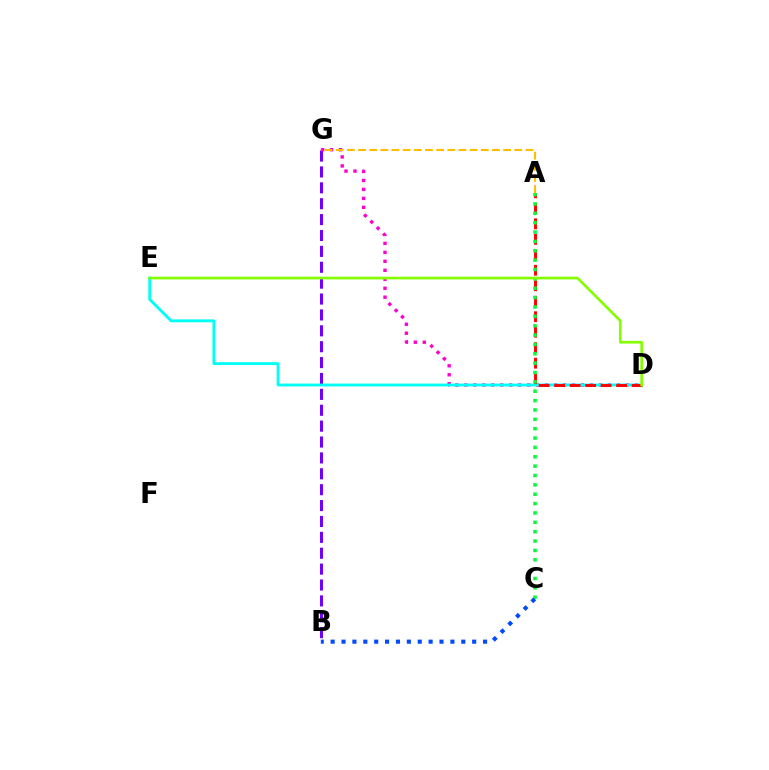{('B', 'G'): [{'color': '#7200ff', 'line_style': 'dashed', 'thickness': 2.16}], ('D', 'G'): [{'color': '#ff00cf', 'line_style': 'dotted', 'thickness': 2.44}], ('D', 'E'): [{'color': '#00fff6', 'line_style': 'solid', 'thickness': 2.06}, {'color': '#84ff00', 'line_style': 'solid', 'thickness': 1.91}], ('A', 'D'): [{'color': '#ff0000', 'line_style': 'dashed', 'thickness': 2.1}], ('A', 'C'): [{'color': '#00ff39', 'line_style': 'dotted', 'thickness': 2.54}], ('B', 'C'): [{'color': '#004bff', 'line_style': 'dotted', 'thickness': 2.96}], ('A', 'G'): [{'color': '#ffbd00', 'line_style': 'dashed', 'thickness': 1.52}]}